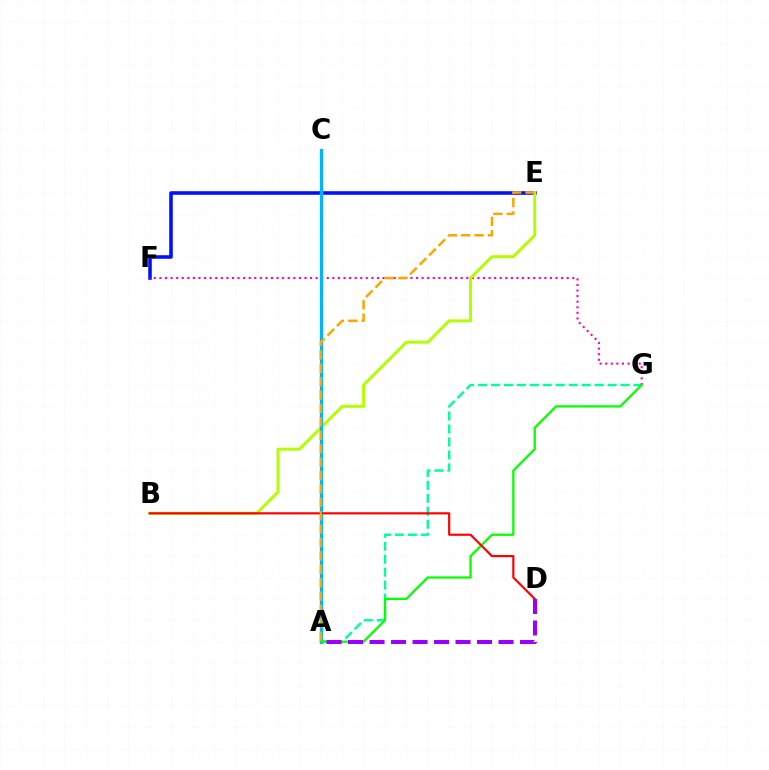{('A', 'G'): [{'color': '#00ff9d', 'line_style': 'dashed', 'thickness': 1.76}, {'color': '#08ff00', 'line_style': 'solid', 'thickness': 1.65}], ('E', 'F'): [{'color': '#0010ff', 'line_style': 'solid', 'thickness': 2.58}], ('F', 'G'): [{'color': '#ff00bd', 'line_style': 'dotted', 'thickness': 1.52}], ('B', 'E'): [{'color': '#b3ff00', 'line_style': 'solid', 'thickness': 2.16}], ('A', 'C'): [{'color': '#00b5ff', 'line_style': 'solid', 'thickness': 2.35}], ('B', 'D'): [{'color': '#ff0000', 'line_style': 'solid', 'thickness': 1.57}], ('A', 'D'): [{'color': '#9b00ff', 'line_style': 'dashed', 'thickness': 2.92}], ('A', 'E'): [{'color': '#ffa500', 'line_style': 'dashed', 'thickness': 1.82}]}